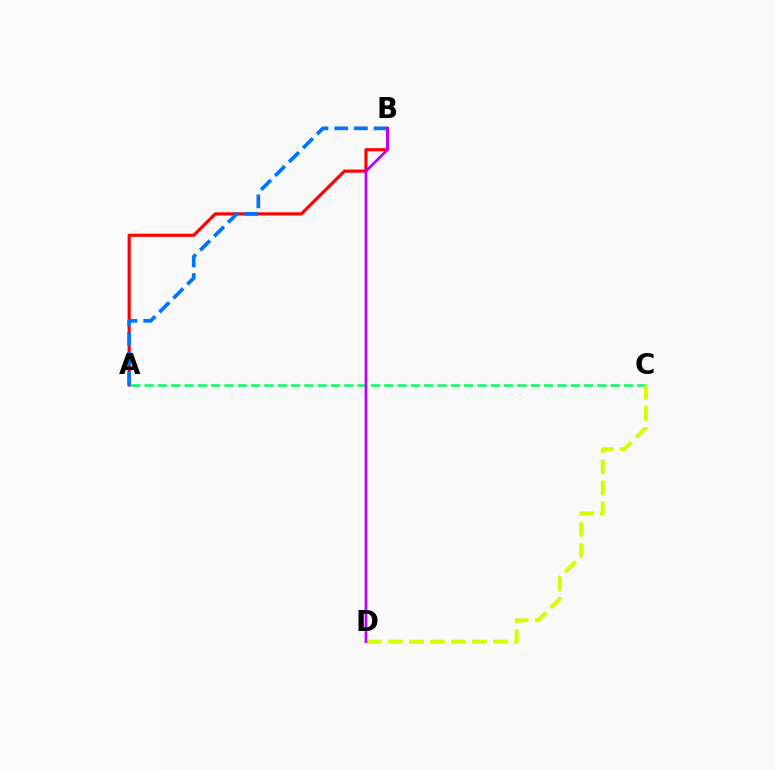{('A', 'B'): [{'color': '#ff0000', 'line_style': 'solid', 'thickness': 2.25}, {'color': '#0074ff', 'line_style': 'dashed', 'thickness': 2.68}], ('A', 'C'): [{'color': '#00ff5c', 'line_style': 'dashed', 'thickness': 1.81}], ('C', 'D'): [{'color': '#d1ff00', 'line_style': 'dashed', 'thickness': 2.85}], ('B', 'D'): [{'color': '#b900ff', 'line_style': 'solid', 'thickness': 1.95}]}